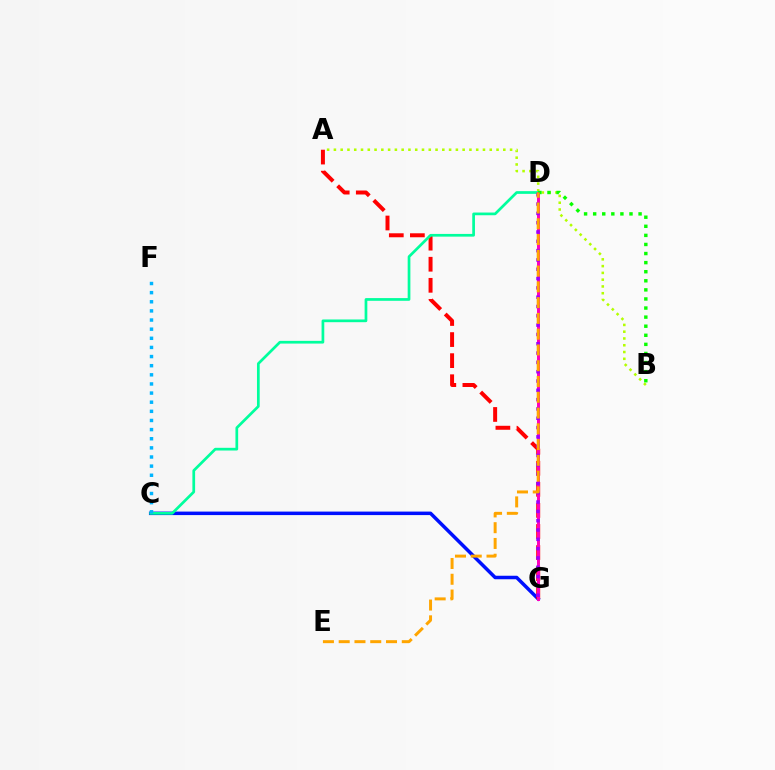{('A', 'B'): [{'color': '#b3ff00', 'line_style': 'dotted', 'thickness': 1.84}], ('C', 'G'): [{'color': '#0010ff', 'line_style': 'solid', 'thickness': 2.52}], ('A', 'G'): [{'color': '#ff0000', 'line_style': 'dashed', 'thickness': 2.86}], ('C', 'D'): [{'color': '#00ff9d', 'line_style': 'solid', 'thickness': 1.95}], ('D', 'G'): [{'color': '#ff00bd', 'line_style': 'solid', 'thickness': 2.14}, {'color': '#9b00ff', 'line_style': 'dotted', 'thickness': 2.53}], ('B', 'D'): [{'color': '#08ff00', 'line_style': 'dotted', 'thickness': 2.47}], ('D', 'E'): [{'color': '#ffa500', 'line_style': 'dashed', 'thickness': 2.14}], ('C', 'F'): [{'color': '#00b5ff', 'line_style': 'dotted', 'thickness': 2.48}]}